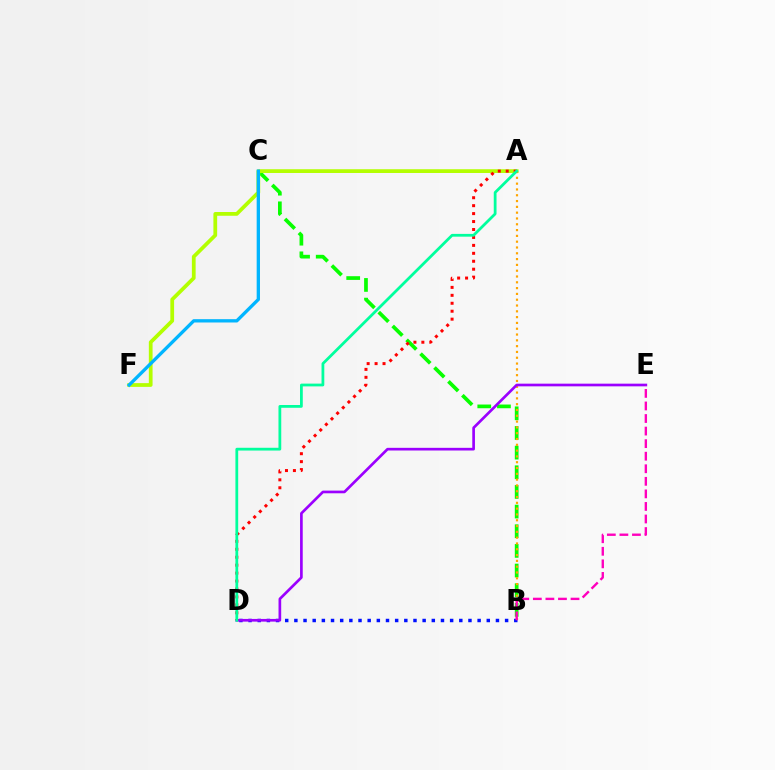{('B', 'C'): [{'color': '#08ff00', 'line_style': 'dashed', 'thickness': 2.67}], ('A', 'F'): [{'color': '#b3ff00', 'line_style': 'solid', 'thickness': 2.7}], ('B', 'D'): [{'color': '#0010ff', 'line_style': 'dotted', 'thickness': 2.49}], ('A', 'B'): [{'color': '#ffa500', 'line_style': 'dotted', 'thickness': 1.58}], ('D', 'E'): [{'color': '#9b00ff', 'line_style': 'solid', 'thickness': 1.93}], ('B', 'E'): [{'color': '#ff00bd', 'line_style': 'dashed', 'thickness': 1.71}], ('A', 'D'): [{'color': '#ff0000', 'line_style': 'dotted', 'thickness': 2.16}, {'color': '#00ff9d', 'line_style': 'solid', 'thickness': 2.0}], ('C', 'F'): [{'color': '#00b5ff', 'line_style': 'solid', 'thickness': 2.39}]}